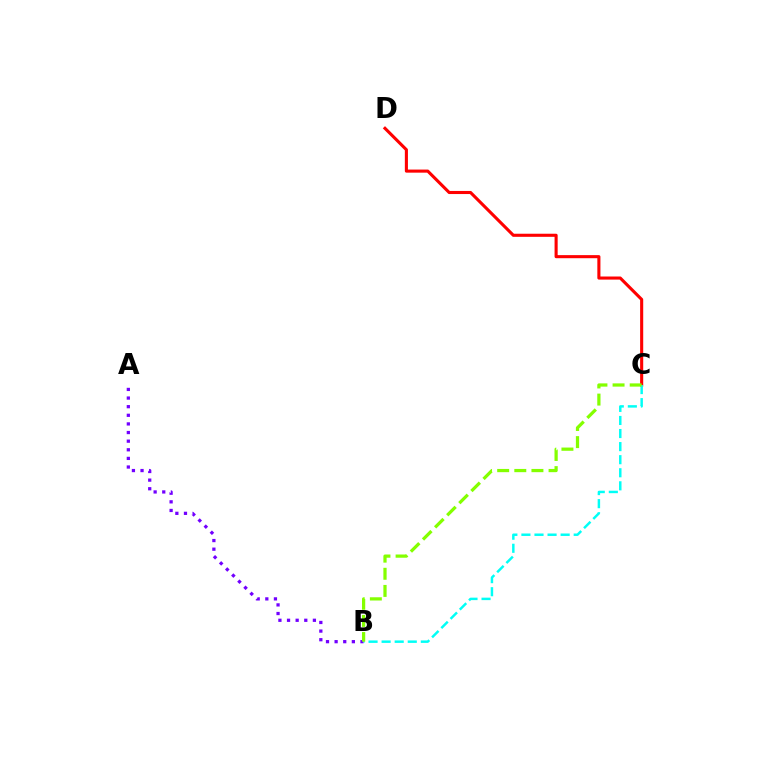{('C', 'D'): [{'color': '#ff0000', 'line_style': 'solid', 'thickness': 2.23}], ('A', 'B'): [{'color': '#7200ff', 'line_style': 'dotted', 'thickness': 2.34}], ('B', 'C'): [{'color': '#00fff6', 'line_style': 'dashed', 'thickness': 1.78}, {'color': '#84ff00', 'line_style': 'dashed', 'thickness': 2.33}]}